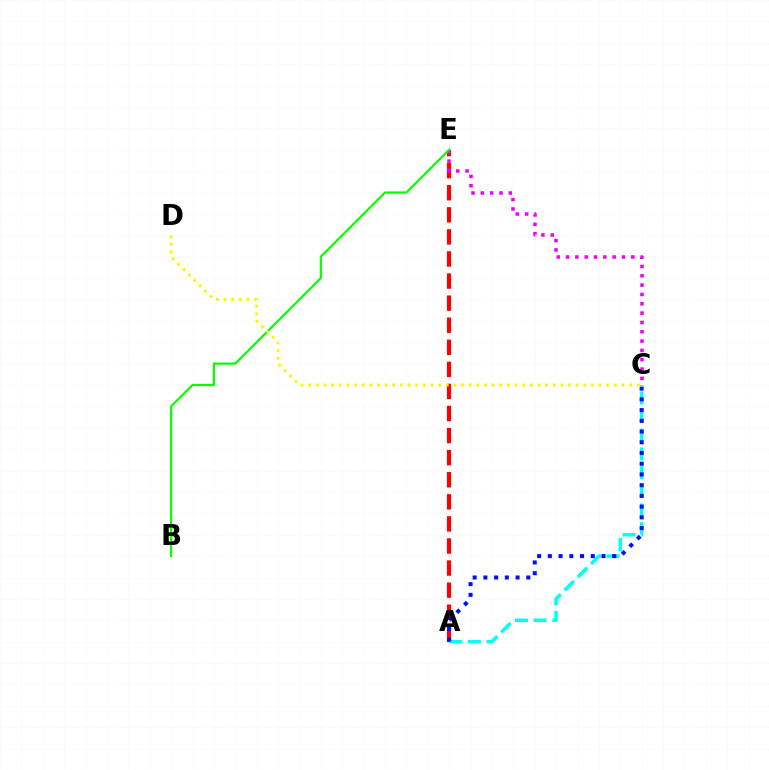{('A', 'E'): [{'color': '#ff0000', 'line_style': 'dashed', 'thickness': 3.0}], ('A', 'C'): [{'color': '#00fff6', 'line_style': 'dashed', 'thickness': 2.54}, {'color': '#0010ff', 'line_style': 'dotted', 'thickness': 2.92}], ('C', 'E'): [{'color': '#ee00ff', 'line_style': 'dotted', 'thickness': 2.53}], ('B', 'E'): [{'color': '#08ff00', 'line_style': 'solid', 'thickness': 1.58}], ('C', 'D'): [{'color': '#fcf500', 'line_style': 'dotted', 'thickness': 2.08}]}